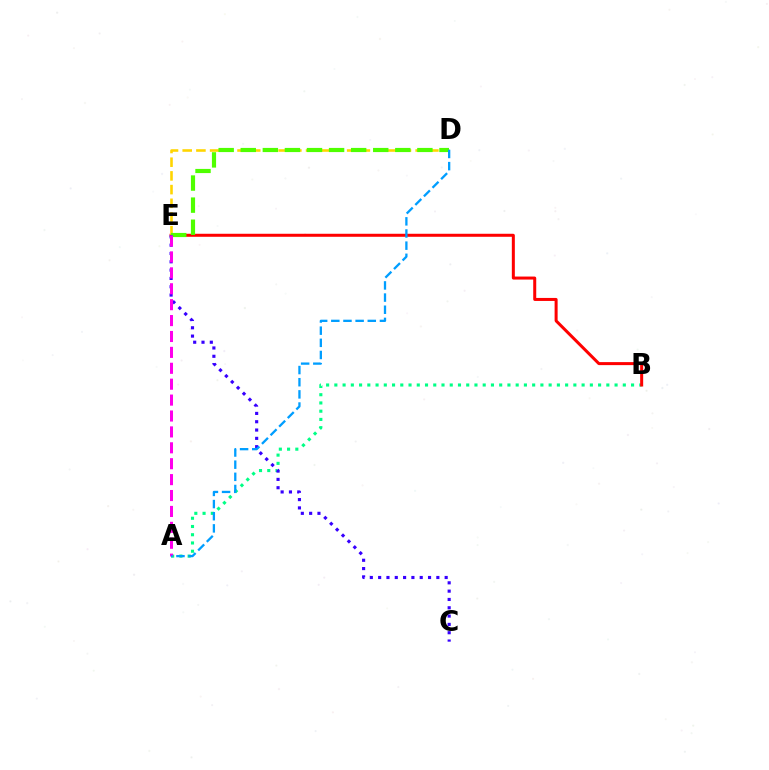{('A', 'B'): [{'color': '#00ff86', 'line_style': 'dotted', 'thickness': 2.24}], ('B', 'E'): [{'color': '#ff0000', 'line_style': 'solid', 'thickness': 2.17}], ('D', 'E'): [{'color': '#ffd500', 'line_style': 'dashed', 'thickness': 1.86}, {'color': '#4fff00', 'line_style': 'dashed', 'thickness': 3.0}], ('C', 'E'): [{'color': '#3700ff', 'line_style': 'dotted', 'thickness': 2.26}], ('A', 'E'): [{'color': '#ff00ed', 'line_style': 'dashed', 'thickness': 2.16}], ('A', 'D'): [{'color': '#009eff', 'line_style': 'dashed', 'thickness': 1.65}]}